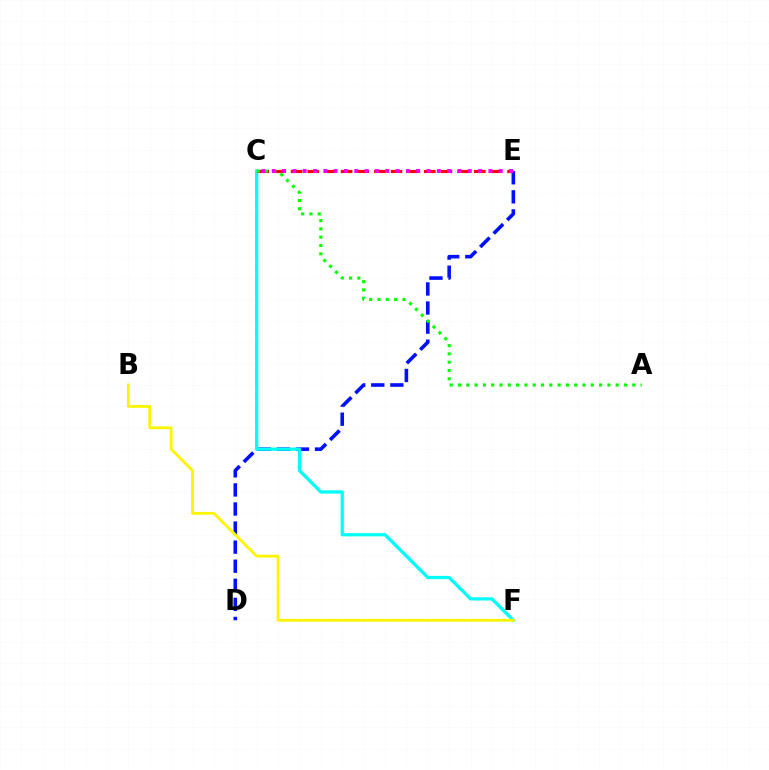{('D', 'E'): [{'color': '#0010ff', 'line_style': 'dashed', 'thickness': 2.59}], ('C', 'F'): [{'color': '#00fff6', 'line_style': 'solid', 'thickness': 2.34}], ('C', 'E'): [{'color': '#ff0000', 'line_style': 'dashed', 'thickness': 2.26}, {'color': '#ee00ff', 'line_style': 'dotted', 'thickness': 2.8}], ('A', 'C'): [{'color': '#08ff00', 'line_style': 'dotted', 'thickness': 2.25}], ('B', 'F'): [{'color': '#fcf500', 'line_style': 'solid', 'thickness': 2.02}]}